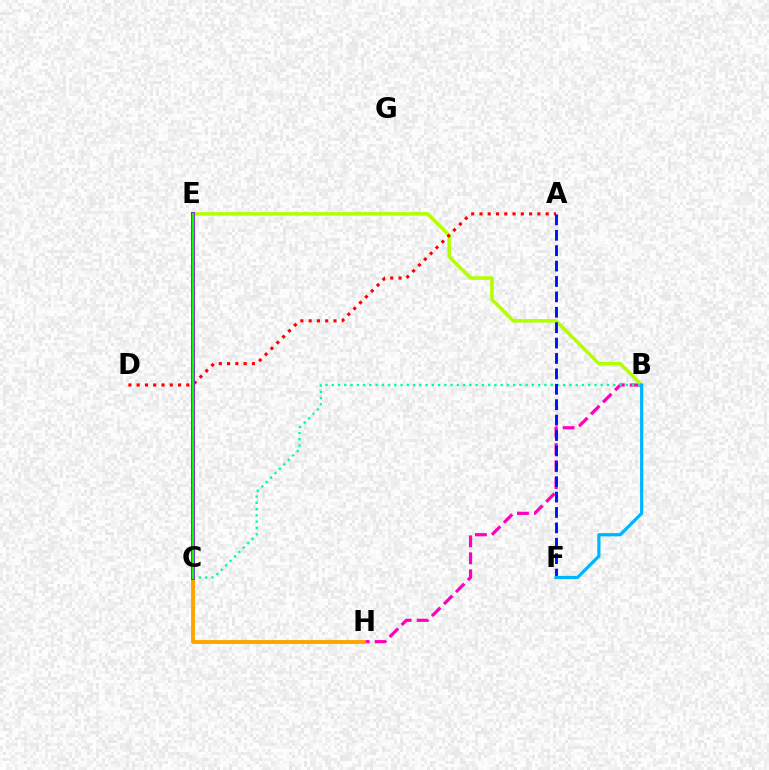{('B', 'H'): [{'color': '#ff00bd', 'line_style': 'dashed', 'thickness': 2.3}], ('B', 'E'): [{'color': '#b3ff00', 'line_style': 'solid', 'thickness': 2.53}], ('C', 'H'): [{'color': '#ffa500', 'line_style': 'solid', 'thickness': 2.81}], ('B', 'C'): [{'color': '#00ff9d', 'line_style': 'dotted', 'thickness': 1.7}], ('A', 'D'): [{'color': '#ff0000', 'line_style': 'dotted', 'thickness': 2.25}], ('C', 'E'): [{'color': '#9b00ff', 'line_style': 'solid', 'thickness': 2.82}, {'color': '#08ff00', 'line_style': 'solid', 'thickness': 1.69}], ('A', 'F'): [{'color': '#0010ff', 'line_style': 'dashed', 'thickness': 2.09}], ('B', 'F'): [{'color': '#00b5ff', 'line_style': 'solid', 'thickness': 2.31}]}